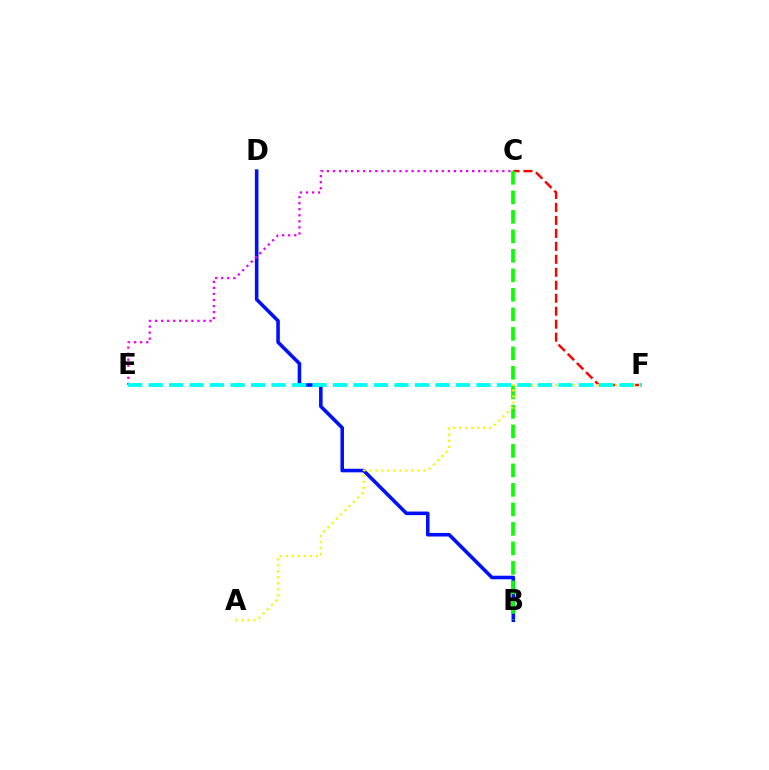{('B', 'D'): [{'color': '#0010ff', 'line_style': 'solid', 'thickness': 2.57}], ('C', 'F'): [{'color': '#ff0000', 'line_style': 'dashed', 'thickness': 1.76}], ('B', 'C'): [{'color': '#08ff00', 'line_style': 'dashed', 'thickness': 2.65}], ('A', 'F'): [{'color': '#fcf500', 'line_style': 'dotted', 'thickness': 1.63}], ('C', 'E'): [{'color': '#ee00ff', 'line_style': 'dotted', 'thickness': 1.64}], ('E', 'F'): [{'color': '#00fff6', 'line_style': 'dashed', 'thickness': 2.78}]}